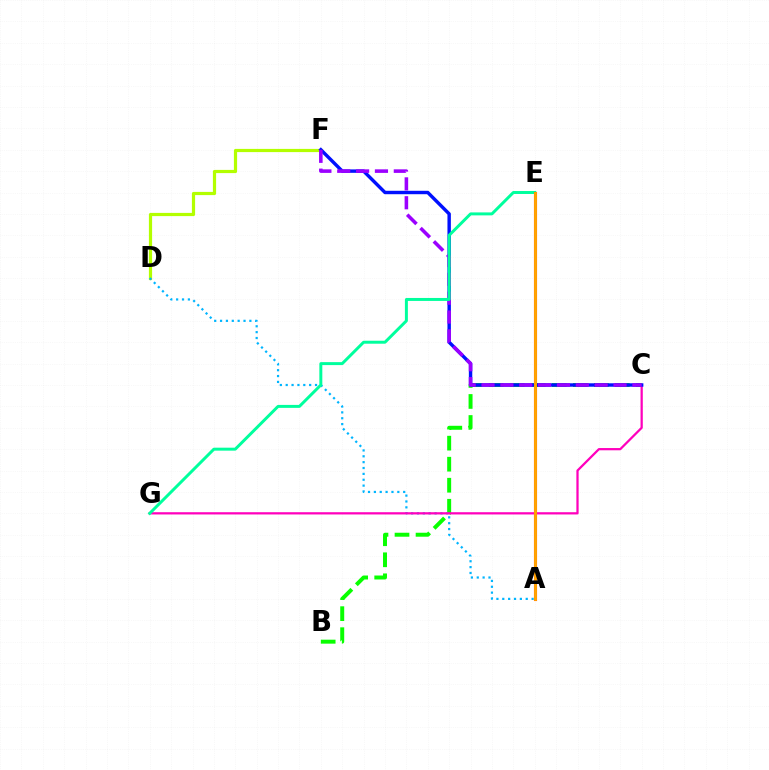{('B', 'C'): [{'color': '#08ff00', 'line_style': 'dashed', 'thickness': 2.86}], ('D', 'F'): [{'color': '#b3ff00', 'line_style': 'solid', 'thickness': 2.31}], ('A', 'D'): [{'color': '#00b5ff', 'line_style': 'dotted', 'thickness': 1.59}], ('C', 'G'): [{'color': '#ff00bd', 'line_style': 'solid', 'thickness': 1.62}], ('C', 'F'): [{'color': '#0010ff', 'line_style': 'solid', 'thickness': 2.46}, {'color': '#9b00ff', 'line_style': 'dashed', 'thickness': 2.56}], ('E', 'G'): [{'color': '#00ff9d', 'line_style': 'solid', 'thickness': 2.14}], ('A', 'E'): [{'color': '#ff0000', 'line_style': 'solid', 'thickness': 2.23}, {'color': '#ffa500', 'line_style': 'solid', 'thickness': 2.08}]}